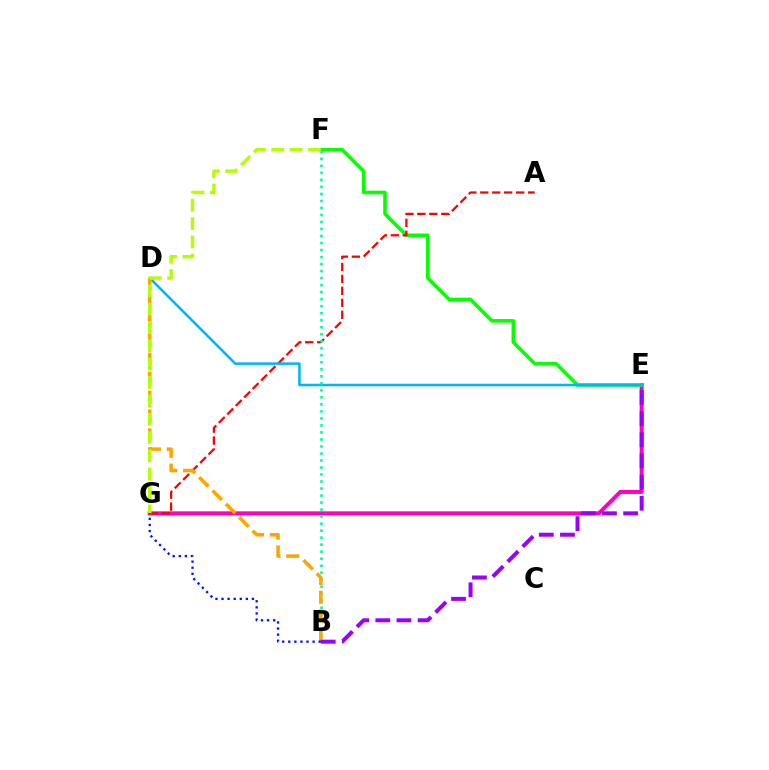{('E', 'G'): [{'color': '#ff00bd', 'line_style': 'solid', 'thickness': 2.88}], ('E', 'F'): [{'color': '#08ff00', 'line_style': 'solid', 'thickness': 2.59}], ('A', 'G'): [{'color': '#ff0000', 'line_style': 'dashed', 'thickness': 1.63}], ('D', 'E'): [{'color': '#00b5ff', 'line_style': 'solid', 'thickness': 1.83}], ('B', 'F'): [{'color': '#00ff9d', 'line_style': 'dotted', 'thickness': 1.91}], ('B', 'D'): [{'color': '#ffa500', 'line_style': 'dashed', 'thickness': 2.57}], ('F', 'G'): [{'color': '#b3ff00', 'line_style': 'dashed', 'thickness': 2.49}], ('B', 'E'): [{'color': '#9b00ff', 'line_style': 'dashed', 'thickness': 2.87}], ('B', 'G'): [{'color': '#0010ff', 'line_style': 'dotted', 'thickness': 1.65}]}